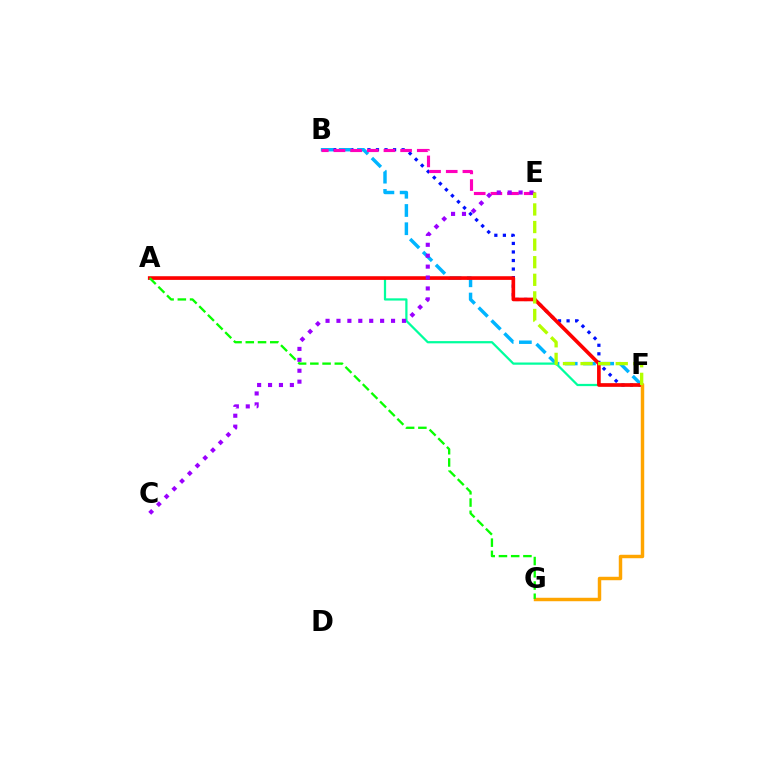{('B', 'F'): [{'color': '#0010ff', 'line_style': 'dotted', 'thickness': 2.32}, {'color': '#00b5ff', 'line_style': 'dashed', 'thickness': 2.48}], ('B', 'E'): [{'color': '#ff00bd', 'line_style': 'dashed', 'thickness': 2.26}], ('A', 'F'): [{'color': '#00ff9d', 'line_style': 'solid', 'thickness': 1.61}, {'color': '#ff0000', 'line_style': 'solid', 'thickness': 2.63}], ('F', 'G'): [{'color': '#ffa500', 'line_style': 'solid', 'thickness': 2.49}], ('C', 'E'): [{'color': '#9b00ff', 'line_style': 'dotted', 'thickness': 2.97}], ('A', 'G'): [{'color': '#08ff00', 'line_style': 'dashed', 'thickness': 1.66}], ('E', 'F'): [{'color': '#b3ff00', 'line_style': 'dashed', 'thickness': 2.39}]}